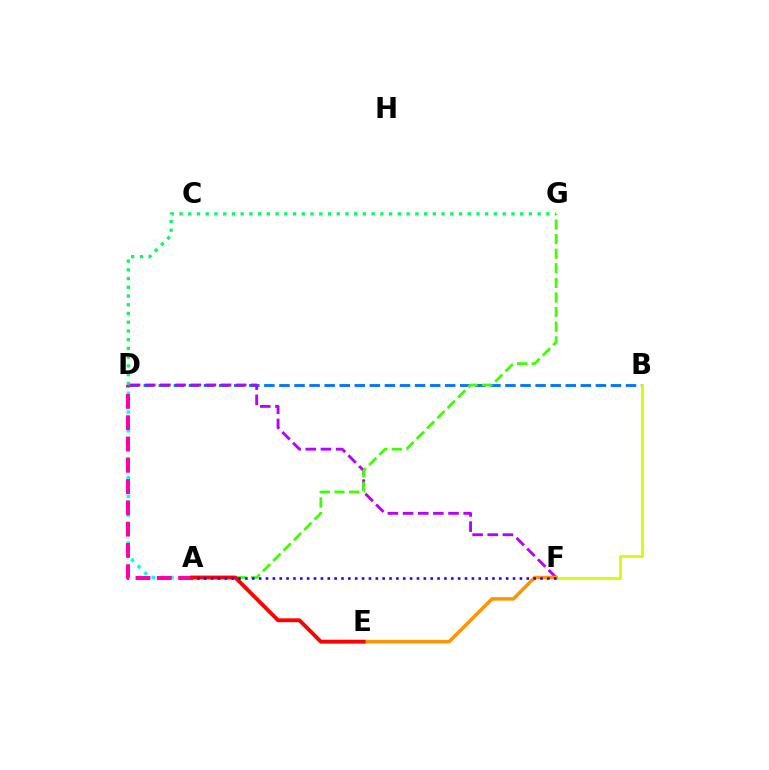{('B', 'D'): [{'color': '#0074ff', 'line_style': 'dashed', 'thickness': 2.05}], ('D', 'G'): [{'color': '#00ff5c', 'line_style': 'dotted', 'thickness': 2.37}], ('D', 'F'): [{'color': '#b900ff', 'line_style': 'dashed', 'thickness': 2.06}], ('A', 'D'): [{'color': '#00fff6', 'line_style': 'dotted', 'thickness': 2.54}, {'color': '#ff00ac', 'line_style': 'dashed', 'thickness': 2.89}], ('A', 'G'): [{'color': '#3dff00', 'line_style': 'dashed', 'thickness': 1.98}], ('B', 'F'): [{'color': '#d1ff00', 'line_style': 'solid', 'thickness': 2.03}], ('E', 'F'): [{'color': '#ff9400', 'line_style': 'solid', 'thickness': 2.5}], ('A', 'E'): [{'color': '#ff0000', 'line_style': 'solid', 'thickness': 2.77}], ('A', 'F'): [{'color': '#2500ff', 'line_style': 'dotted', 'thickness': 1.86}]}